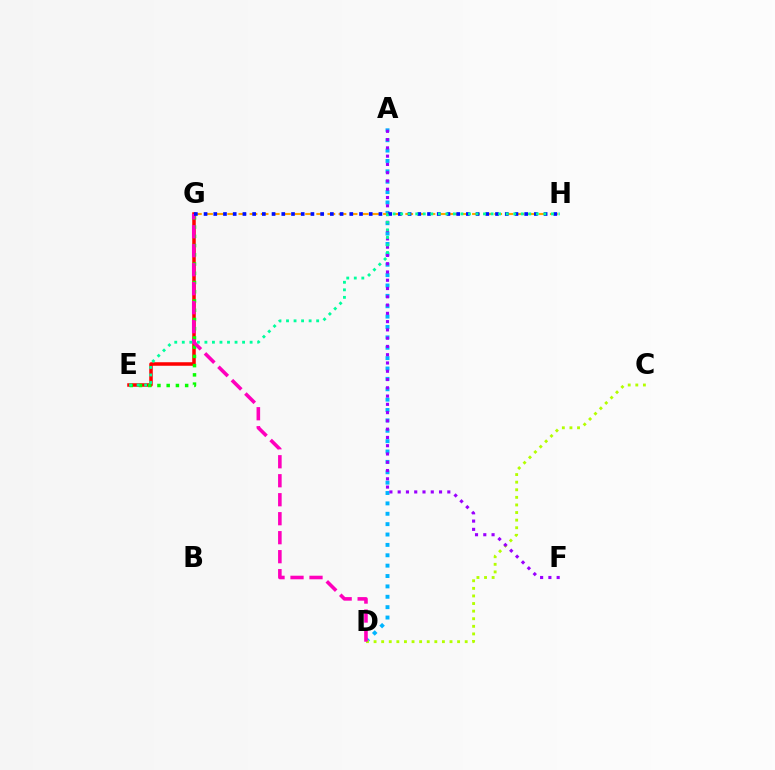{('A', 'D'): [{'color': '#00b5ff', 'line_style': 'dotted', 'thickness': 2.82}], ('E', 'G'): [{'color': '#ff0000', 'line_style': 'solid', 'thickness': 2.54}, {'color': '#08ff00', 'line_style': 'dotted', 'thickness': 2.51}], ('C', 'D'): [{'color': '#b3ff00', 'line_style': 'dotted', 'thickness': 2.06}], ('D', 'G'): [{'color': '#ff00bd', 'line_style': 'dashed', 'thickness': 2.58}], ('A', 'F'): [{'color': '#9b00ff', 'line_style': 'dotted', 'thickness': 2.25}], ('G', 'H'): [{'color': '#ffa500', 'line_style': 'dashed', 'thickness': 1.51}, {'color': '#0010ff', 'line_style': 'dotted', 'thickness': 2.64}], ('E', 'H'): [{'color': '#00ff9d', 'line_style': 'dotted', 'thickness': 2.05}]}